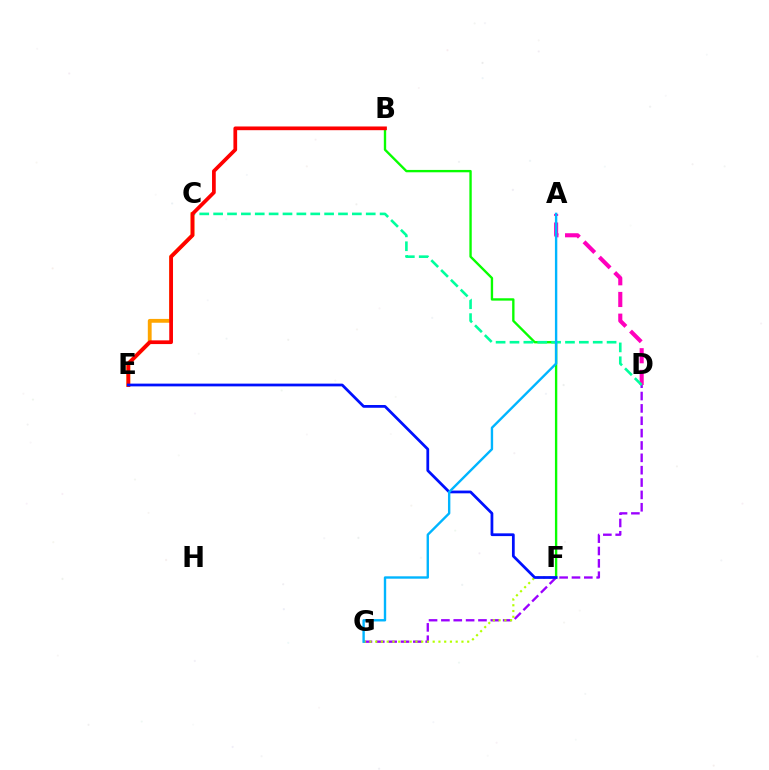{('A', 'D'): [{'color': '#ff00bd', 'line_style': 'dashed', 'thickness': 2.95}], ('D', 'G'): [{'color': '#9b00ff', 'line_style': 'dashed', 'thickness': 1.68}], ('B', 'F'): [{'color': '#08ff00', 'line_style': 'solid', 'thickness': 1.7}], ('F', 'G'): [{'color': '#b3ff00', 'line_style': 'dotted', 'thickness': 1.56}], ('C', 'E'): [{'color': '#ffa500', 'line_style': 'solid', 'thickness': 2.76}], ('C', 'D'): [{'color': '#00ff9d', 'line_style': 'dashed', 'thickness': 1.88}], ('B', 'E'): [{'color': '#ff0000', 'line_style': 'solid', 'thickness': 2.67}], ('E', 'F'): [{'color': '#0010ff', 'line_style': 'solid', 'thickness': 1.98}], ('A', 'G'): [{'color': '#00b5ff', 'line_style': 'solid', 'thickness': 1.72}]}